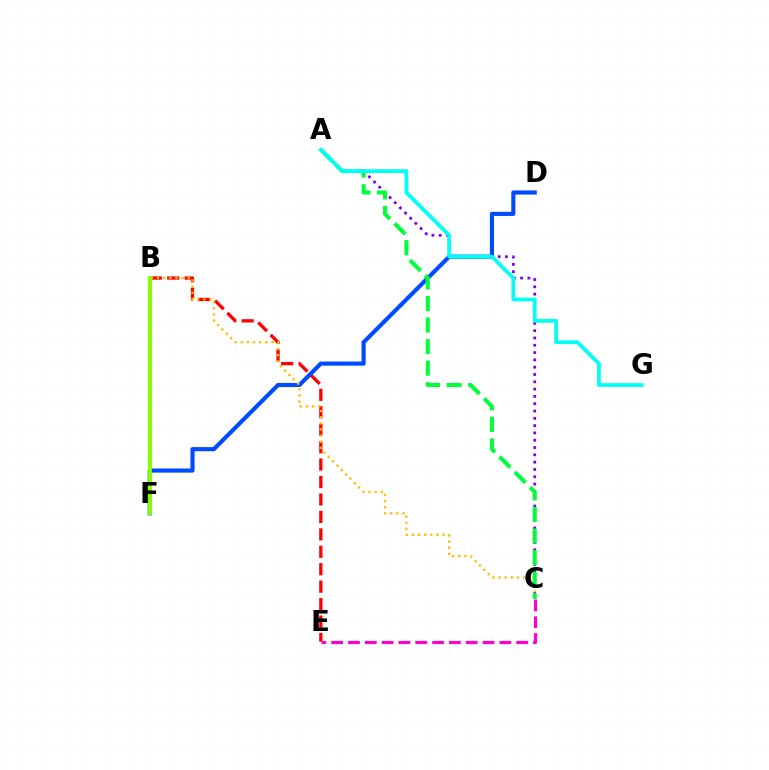{('B', 'E'): [{'color': '#ff0000', 'line_style': 'dashed', 'thickness': 2.37}], ('D', 'F'): [{'color': '#004bff', 'line_style': 'solid', 'thickness': 2.97}], ('B', 'C'): [{'color': '#ffbd00', 'line_style': 'dotted', 'thickness': 1.67}], ('C', 'E'): [{'color': '#ff00cf', 'line_style': 'dashed', 'thickness': 2.28}], ('A', 'C'): [{'color': '#7200ff', 'line_style': 'dotted', 'thickness': 1.98}, {'color': '#00ff39', 'line_style': 'dashed', 'thickness': 2.93}], ('A', 'G'): [{'color': '#00fff6', 'line_style': 'solid', 'thickness': 2.7}], ('B', 'F'): [{'color': '#84ff00', 'line_style': 'solid', 'thickness': 2.83}]}